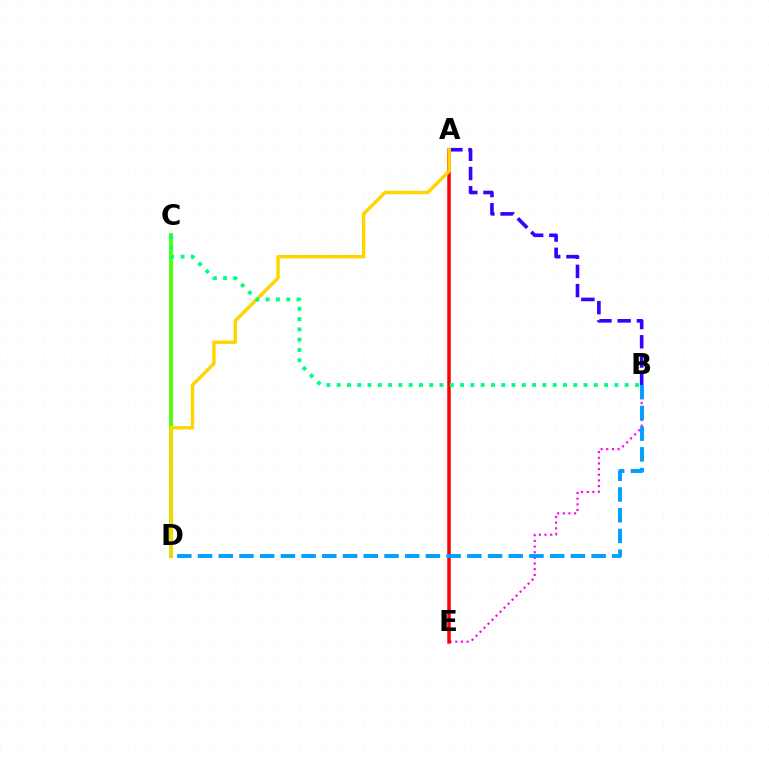{('B', 'E'): [{'color': '#ff00ed', 'line_style': 'dotted', 'thickness': 1.54}], ('C', 'D'): [{'color': '#4fff00', 'line_style': 'solid', 'thickness': 2.73}], ('A', 'B'): [{'color': '#3700ff', 'line_style': 'dashed', 'thickness': 2.61}], ('A', 'E'): [{'color': '#ff0000', 'line_style': 'solid', 'thickness': 2.52}], ('B', 'D'): [{'color': '#009eff', 'line_style': 'dashed', 'thickness': 2.81}], ('A', 'D'): [{'color': '#ffd500', 'line_style': 'solid', 'thickness': 2.46}], ('B', 'C'): [{'color': '#00ff86', 'line_style': 'dotted', 'thickness': 2.79}]}